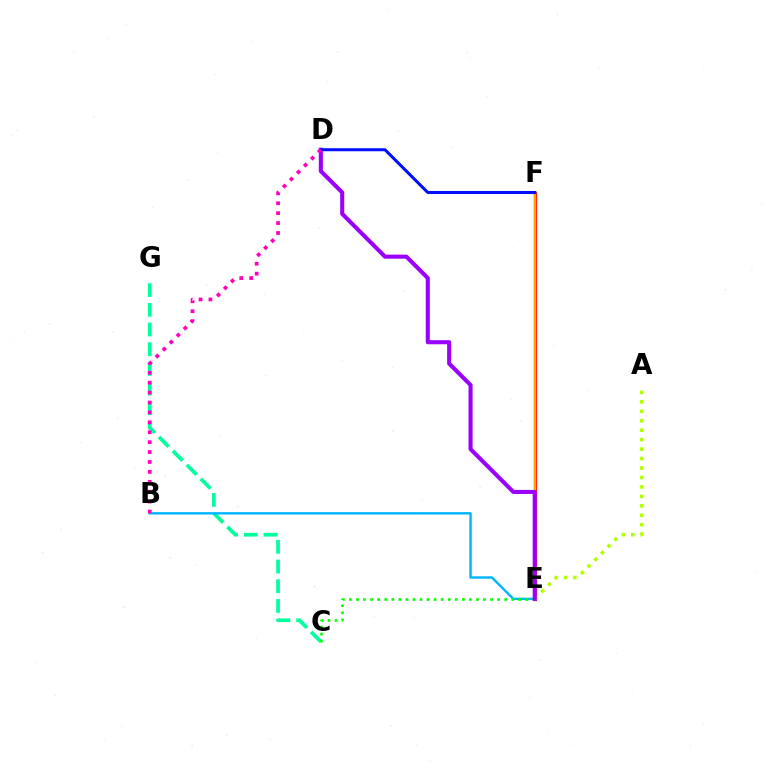{('E', 'F'): [{'color': '#ff0000', 'line_style': 'solid', 'thickness': 2.28}, {'color': '#ffa500', 'line_style': 'solid', 'thickness': 1.8}], ('C', 'G'): [{'color': '#00ff9d', 'line_style': 'dashed', 'thickness': 2.68}], ('B', 'E'): [{'color': '#00b5ff', 'line_style': 'solid', 'thickness': 1.73}], ('A', 'E'): [{'color': '#b3ff00', 'line_style': 'dotted', 'thickness': 2.57}], ('C', 'E'): [{'color': '#08ff00', 'line_style': 'dotted', 'thickness': 1.92}], ('D', 'E'): [{'color': '#9b00ff', 'line_style': 'solid', 'thickness': 2.94}], ('D', 'F'): [{'color': '#0010ff', 'line_style': 'solid', 'thickness': 2.18}], ('B', 'D'): [{'color': '#ff00bd', 'line_style': 'dotted', 'thickness': 2.69}]}